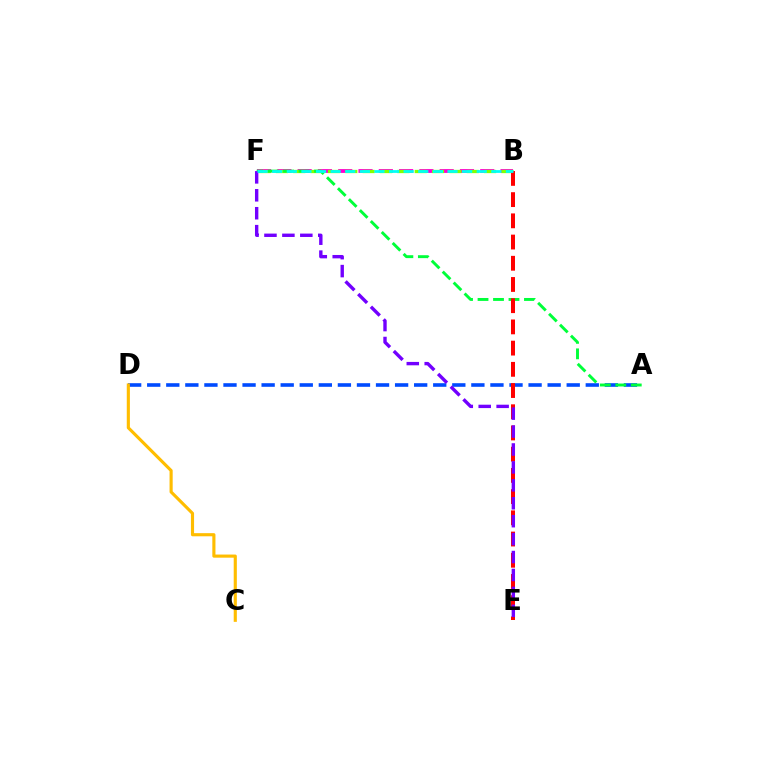{('A', 'D'): [{'color': '#004bff', 'line_style': 'dashed', 'thickness': 2.59}], ('B', 'F'): [{'color': '#ff00cf', 'line_style': 'dashed', 'thickness': 2.76}, {'color': '#84ff00', 'line_style': 'dashed', 'thickness': 2.36}, {'color': '#00fff6', 'line_style': 'dashed', 'thickness': 1.98}], ('A', 'F'): [{'color': '#00ff39', 'line_style': 'dashed', 'thickness': 2.1}], ('B', 'E'): [{'color': '#ff0000', 'line_style': 'dashed', 'thickness': 2.88}], ('C', 'D'): [{'color': '#ffbd00', 'line_style': 'solid', 'thickness': 2.25}], ('E', 'F'): [{'color': '#7200ff', 'line_style': 'dashed', 'thickness': 2.44}]}